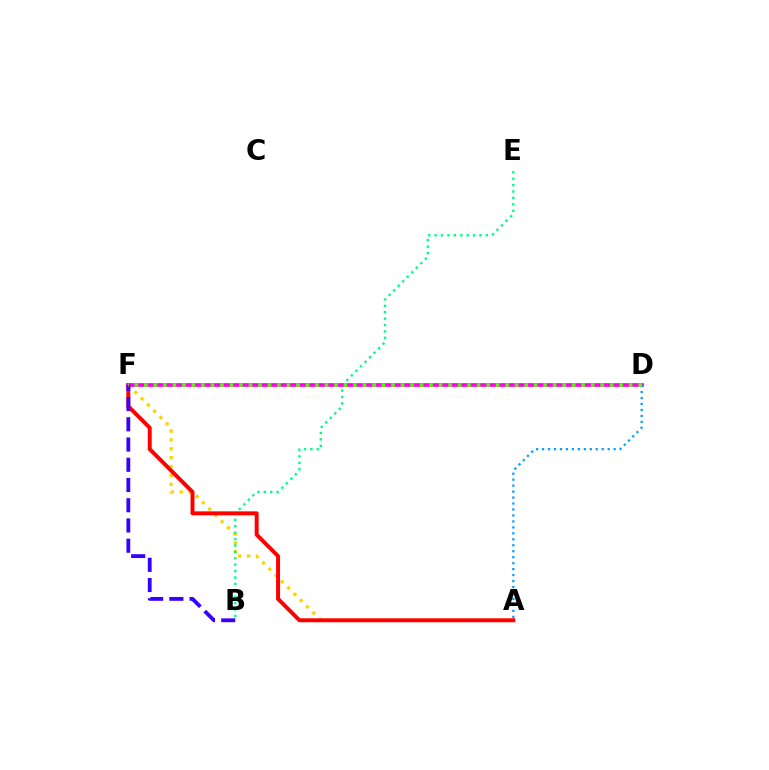{('A', 'F'): [{'color': '#ffd500', 'line_style': 'dotted', 'thickness': 2.41}, {'color': '#ff0000', 'line_style': 'solid', 'thickness': 2.85}], ('B', 'E'): [{'color': '#00ff86', 'line_style': 'dotted', 'thickness': 1.74}], ('D', 'F'): [{'color': '#ff00ed', 'line_style': 'solid', 'thickness': 2.66}, {'color': '#4fff00', 'line_style': 'dotted', 'thickness': 2.58}], ('A', 'D'): [{'color': '#009eff', 'line_style': 'dotted', 'thickness': 1.62}], ('B', 'F'): [{'color': '#3700ff', 'line_style': 'dashed', 'thickness': 2.75}]}